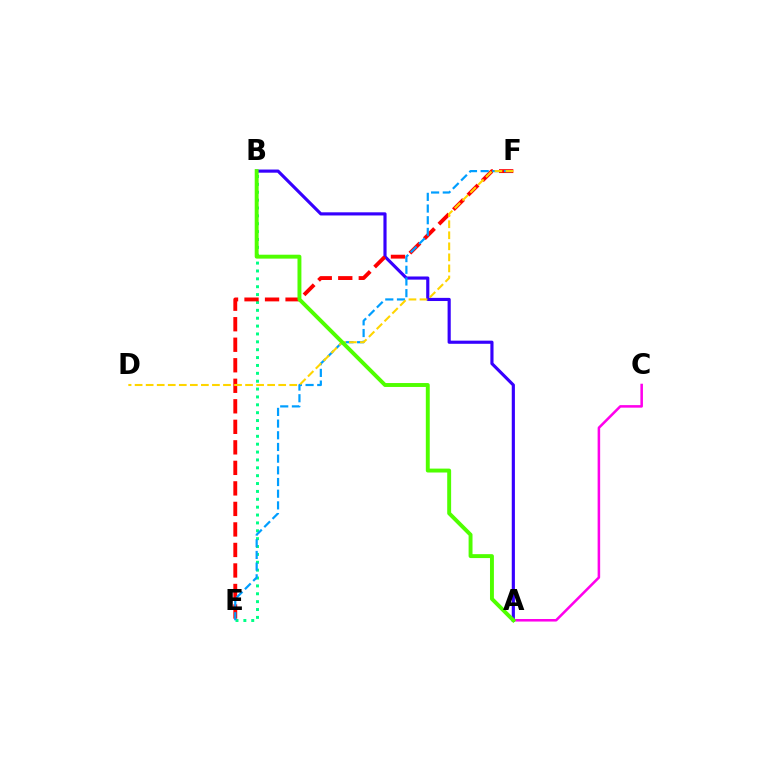{('B', 'E'): [{'color': '#00ff86', 'line_style': 'dotted', 'thickness': 2.14}], ('A', 'C'): [{'color': '#ff00ed', 'line_style': 'solid', 'thickness': 1.83}], ('A', 'B'): [{'color': '#3700ff', 'line_style': 'solid', 'thickness': 2.27}, {'color': '#4fff00', 'line_style': 'solid', 'thickness': 2.82}], ('E', 'F'): [{'color': '#ff0000', 'line_style': 'dashed', 'thickness': 2.79}, {'color': '#009eff', 'line_style': 'dashed', 'thickness': 1.59}], ('D', 'F'): [{'color': '#ffd500', 'line_style': 'dashed', 'thickness': 1.5}]}